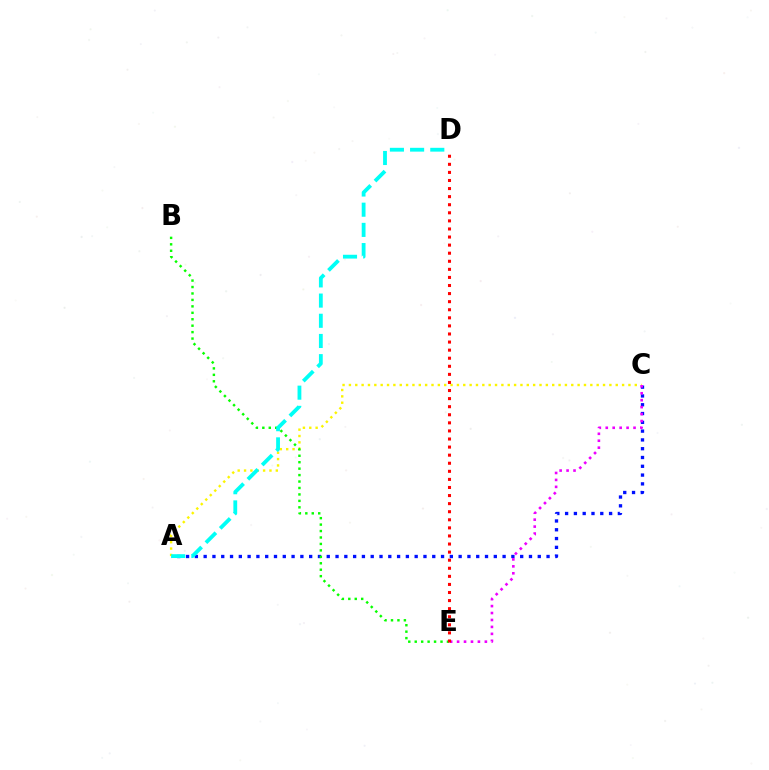{('A', 'C'): [{'color': '#0010ff', 'line_style': 'dotted', 'thickness': 2.39}, {'color': '#fcf500', 'line_style': 'dotted', 'thickness': 1.73}], ('B', 'E'): [{'color': '#08ff00', 'line_style': 'dotted', 'thickness': 1.75}], ('A', 'D'): [{'color': '#00fff6', 'line_style': 'dashed', 'thickness': 2.74}], ('C', 'E'): [{'color': '#ee00ff', 'line_style': 'dotted', 'thickness': 1.89}], ('D', 'E'): [{'color': '#ff0000', 'line_style': 'dotted', 'thickness': 2.19}]}